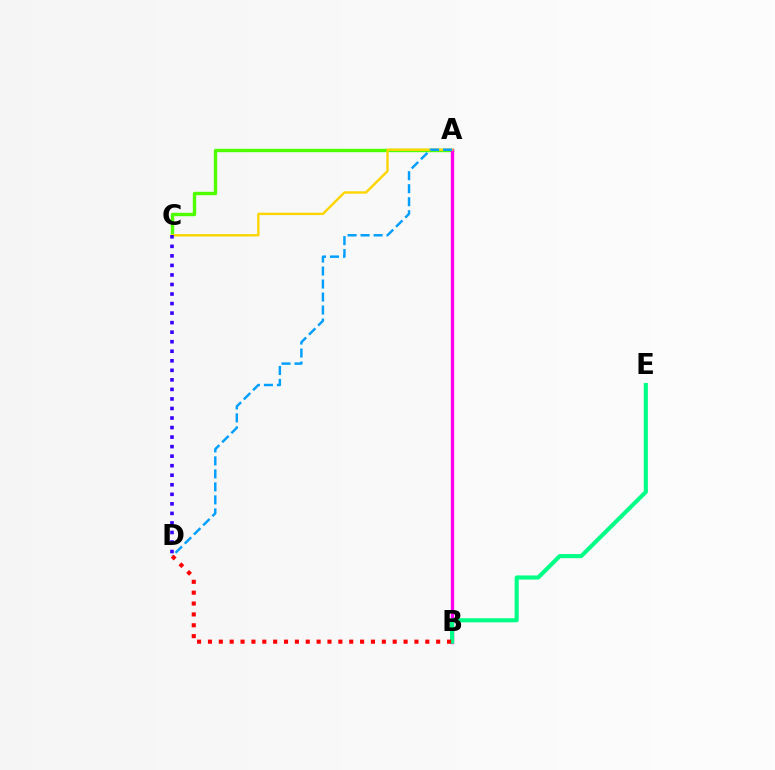{('A', 'C'): [{'color': '#4fff00', 'line_style': 'solid', 'thickness': 2.43}, {'color': '#ffd500', 'line_style': 'solid', 'thickness': 1.72}], ('A', 'B'): [{'color': '#ff00ed', 'line_style': 'solid', 'thickness': 2.41}], ('B', 'E'): [{'color': '#00ff86', 'line_style': 'solid', 'thickness': 2.96}], ('C', 'D'): [{'color': '#3700ff', 'line_style': 'dotted', 'thickness': 2.59}], ('A', 'D'): [{'color': '#009eff', 'line_style': 'dashed', 'thickness': 1.76}], ('B', 'D'): [{'color': '#ff0000', 'line_style': 'dotted', 'thickness': 2.95}]}